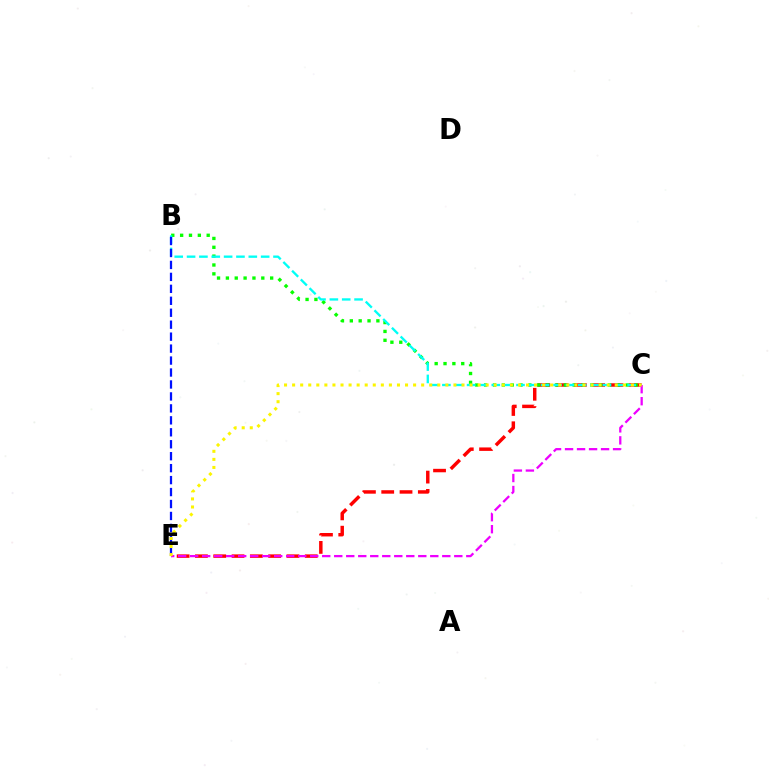{('C', 'E'): [{'color': '#ff0000', 'line_style': 'dashed', 'thickness': 2.49}, {'color': '#ee00ff', 'line_style': 'dashed', 'thickness': 1.63}, {'color': '#fcf500', 'line_style': 'dotted', 'thickness': 2.19}], ('B', 'C'): [{'color': '#08ff00', 'line_style': 'dotted', 'thickness': 2.41}, {'color': '#00fff6', 'line_style': 'dashed', 'thickness': 1.68}], ('B', 'E'): [{'color': '#0010ff', 'line_style': 'dashed', 'thickness': 1.62}]}